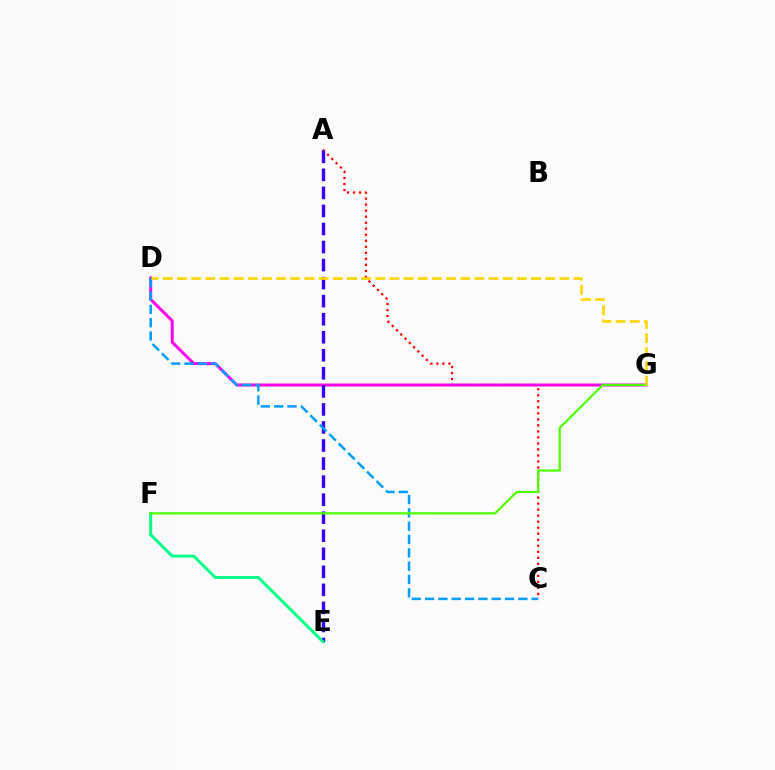{('A', 'C'): [{'color': '#ff0000', 'line_style': 'dotted', 'thickness': 1.64}], ('D', 'G'): [{'color': '#ff00ed', 'line_style': 'solid', 'thickness': 2.14}, {'color': '#ffd500', 'line_style': 'dashed', 'thickness': 1.92}], ('A', 'E'): [{'color': '#3700ff', 'line_style': 'dashed', 'thickness': 2.45}], ('E', 'F'): [{'color': '#00ff86', 'line_style': 'solid', 'thickness': 2.12}], ('C', 'D'): [{'color': '#009eff', 'line_style': 'dashed', 'thickness': 1.81}], ('F', 'G'): [{'color': '#4fff00', 'line_style': 'solid', 'thickness': 1.59}]}